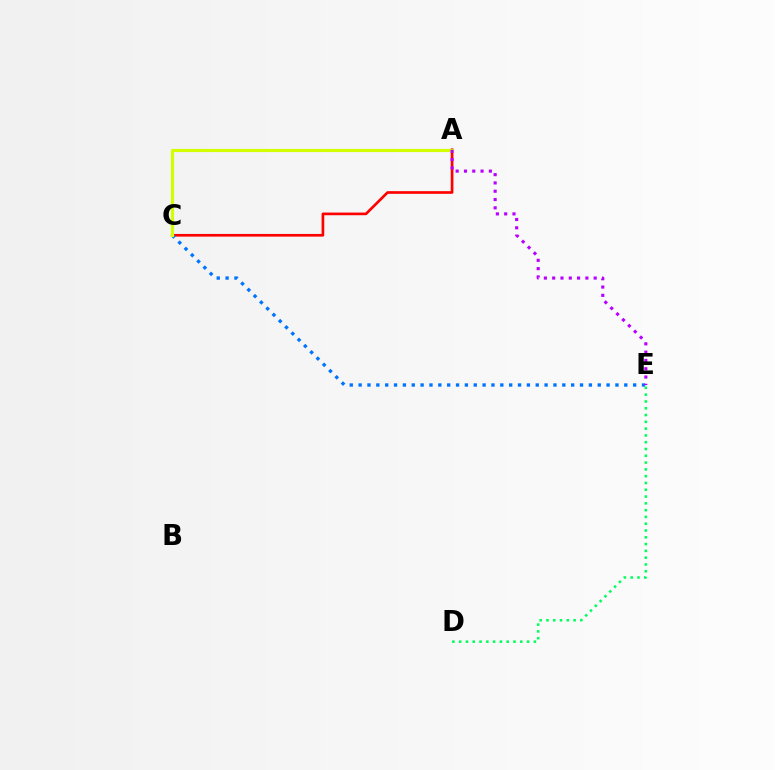{('A', 'C'): [{'color': '#ff0000', 'line_style': 'solid', 'thickness': 1.92}, {'color': '#d1ff00', 'line_style': 'solid', 'thickness': 2.25}], ('C', 'E'): [{'color': '#0074ff', 'line_style': 'dotted', 'thickness': 2.41}], ('A', 'E'): [{'color': '#b900ff', 'line_style': 'dotted', 'thickness': 2.26}], ('D', 'E'): [{'color': '#00ff5c', 'line_style': 'dotted', 'thickness': 1.85}]}